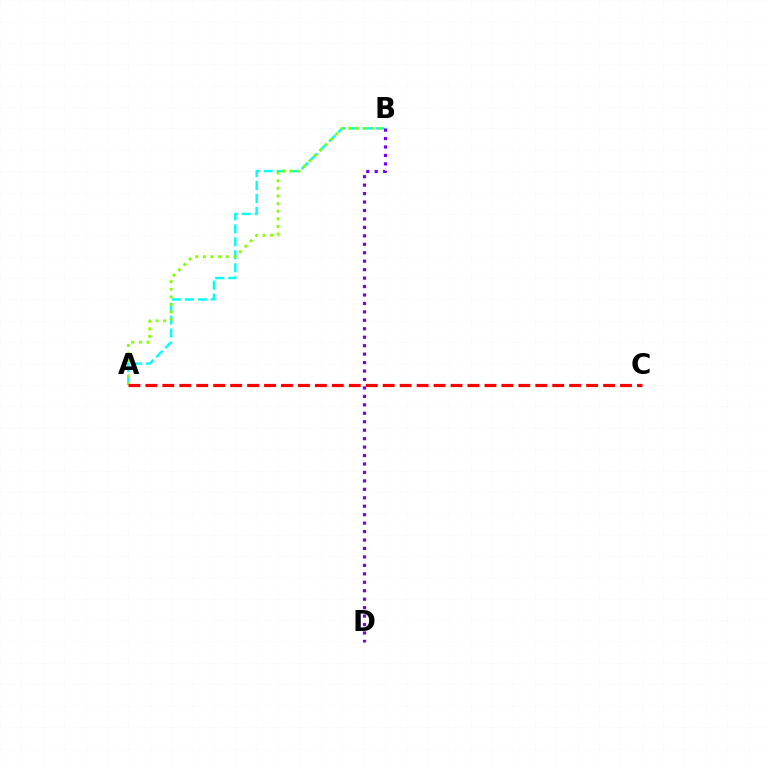{('A', 'B'): [{'color': '#00fff6', 'line_style': 'dashed', 'thickness': 1.76}, {'color': '#84ff00', 'line_style': 'dotted', 'thickness': 2.07}], ('A', 'C'): [{'color': '#ff0000', 'line_style': 'dashed', 'thickness': 2.3}], ('B', 'D'): [{'color': '#7200ff', 'line_style': 'dotted', 'thickness': 2.3}]}